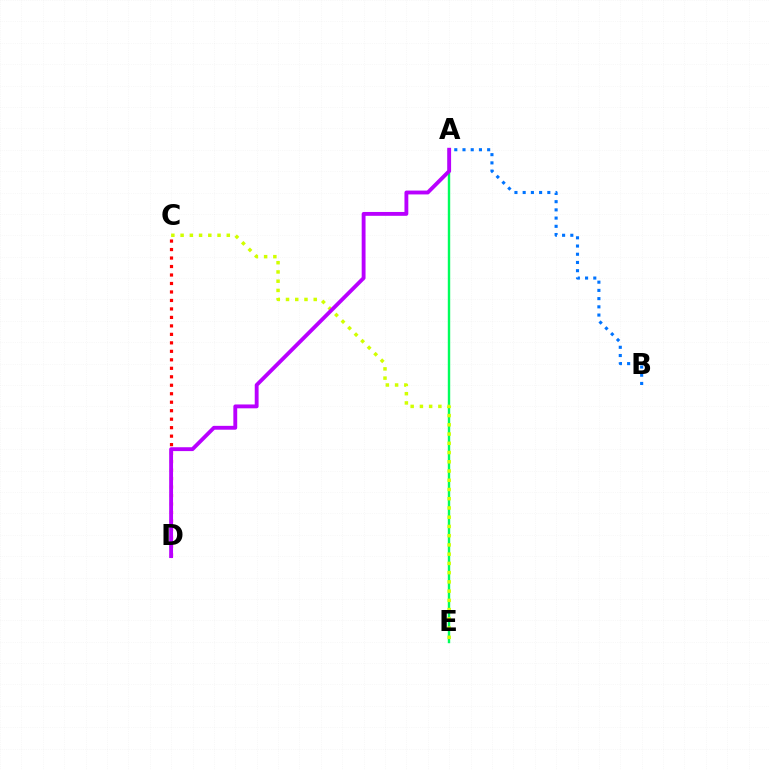{('A', 'B'): [{'color': '#0074ff', 'line_style': 'dotted', 'thickness': 2.23}], ('C', 'D'): [{'color': '#ff0000', 'line_style': 'dotted', 'thickness': 2.3}], ('A', 'E'): [{'color': '#00ff5c', 'line_style': 'solid', 'thickness': 1.73}], ('C', 'E'): [{'color': '#d1ff00', 'line_style': 'dotted', 'thickness': 2.51}], ('A', 'D'): [{'color': '#b900ff', 'line_style': 'solid', 'thickness': 2.78}]}